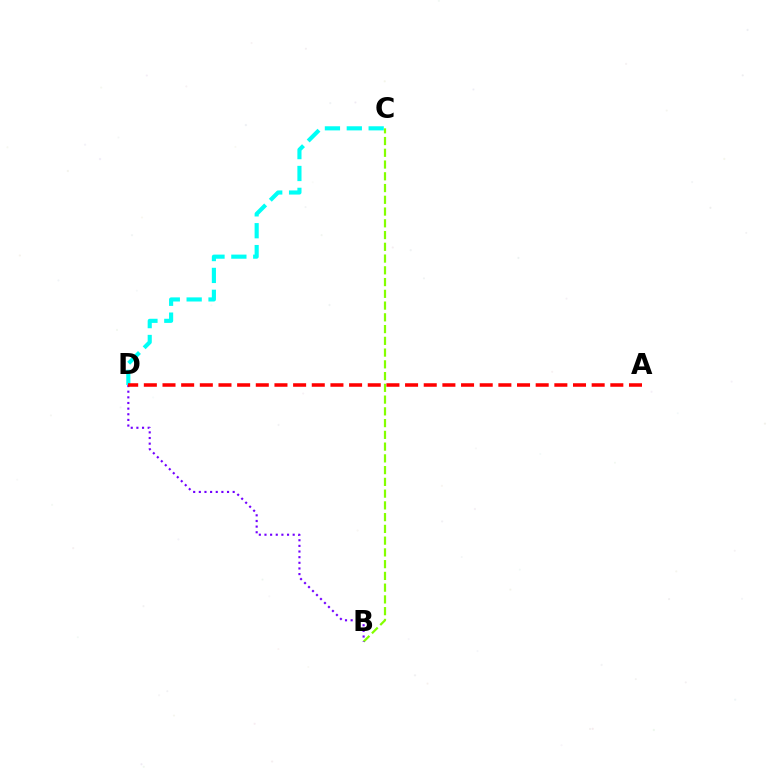{('B', 'C'): [{'color': '#84ff00', 'line_style': 'dashed', 'thickness': 1.6}], ('B', 'D'): [{'color': '#7200ff', 'line_style': 'dotted', 'thickness': 1.53}], ('C', 'D'): [{'color': '#00fff6', 'line_style': 'dashed', 'thickness': 2.97}], ('A', 'D'): [{'color': '#ff0000', 'line_style': 'dashed', 'thickness': 2.53}]}